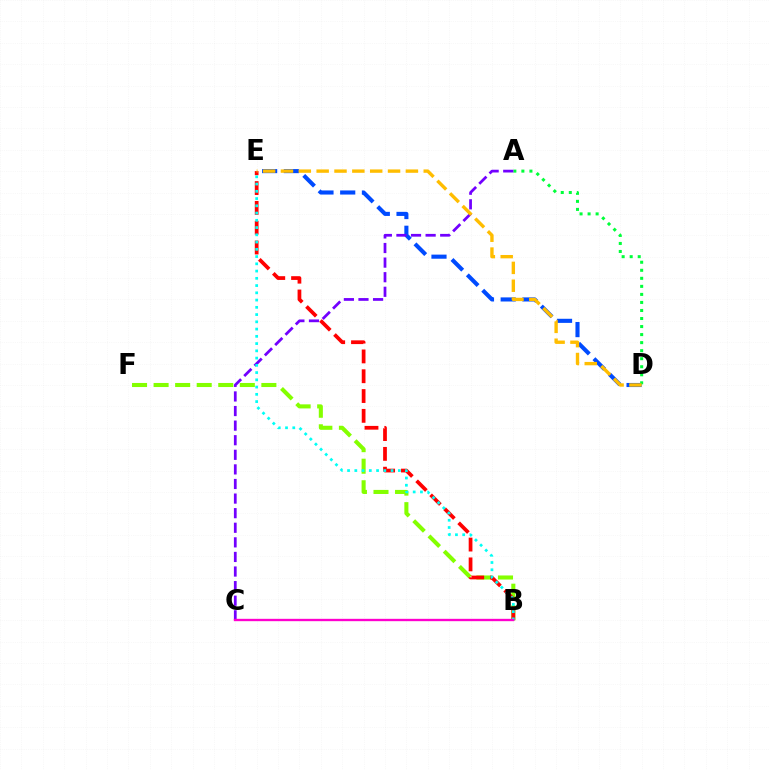{('D', 'E'): [{'color': '#004bff', 'line_style': 'dashed', 'thickness': 2.95}, {'color': '#ffbd00', 'line_style': 'dashed', 'thickness': 2.42}], ('B', 'F'): [{'color': '#84ff00', 'line_style': 'dashed', 'thickness': 2.93}], ('A', 'D'): [{'color': '#00ff39', 'line_style': 'dotted', 'thickness': 2.18}], ('A', 'C'): [{'color': '#7200ff', 'line_style': 'dashed', 'thickness': 1.98}], ('B', 'E'): [{'color': '#ff0000', 'line_style': 'dashed', 'thickness': 2.69}, {'color': '#00fff6', 'line_style': 'dotted', 'thickness': 1.97}], ('B', 'C'): [{'color': '#ff00cf', 'line_style': 'solid', 'thickness': 1.69}]}